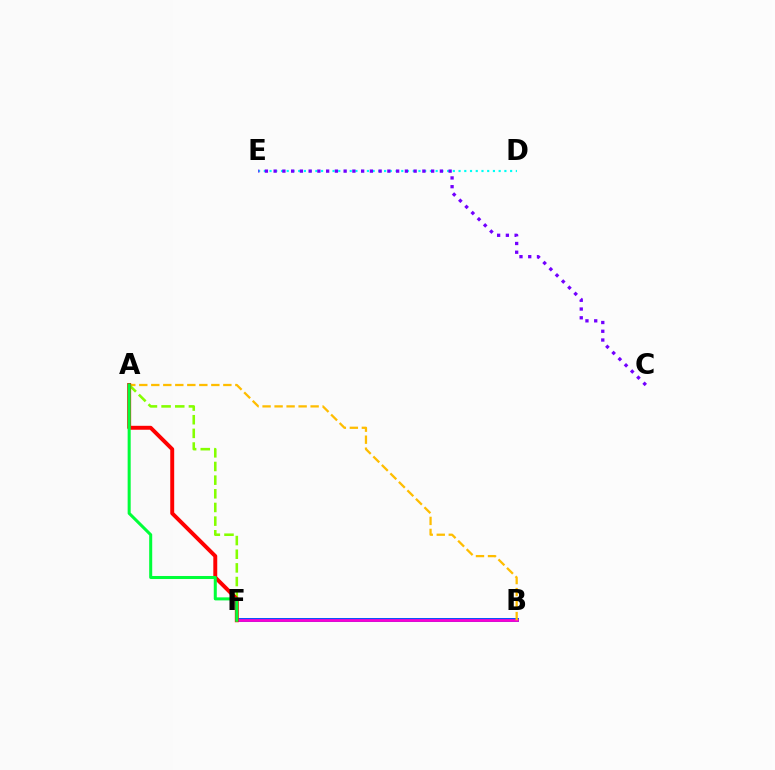{('D', 'E'): [{'color': '#00fff6', 'line_style': 'dotted', 'thickness': 1.56}], ('B', 'F'): [{'color': '#004bff', 'line_style': 'solid', 'thickness': 2.82}, {'color': '#ff00cf', 'line_style': 'solid', 'thickness': 1.94}], ('A', 'B'): [{'color': '#ffbd00', 'line_style': 'dashed', 'thickness': 1.63}], ('A', 'F'): [{'color': '#84ff00', 'line_style': 'dashed', 'thickness': 1.86}, {'color': '#ff0000', 'line_style': 'solid', 'thickness': 2.83}, {'color': '#00ff39', 'line_style': 'solid', 'thickness': 2.18}], ('C', 'E'): [{'color': '#7200ff', 'line_style': 'dotted', 'thickness': 2.38}]}